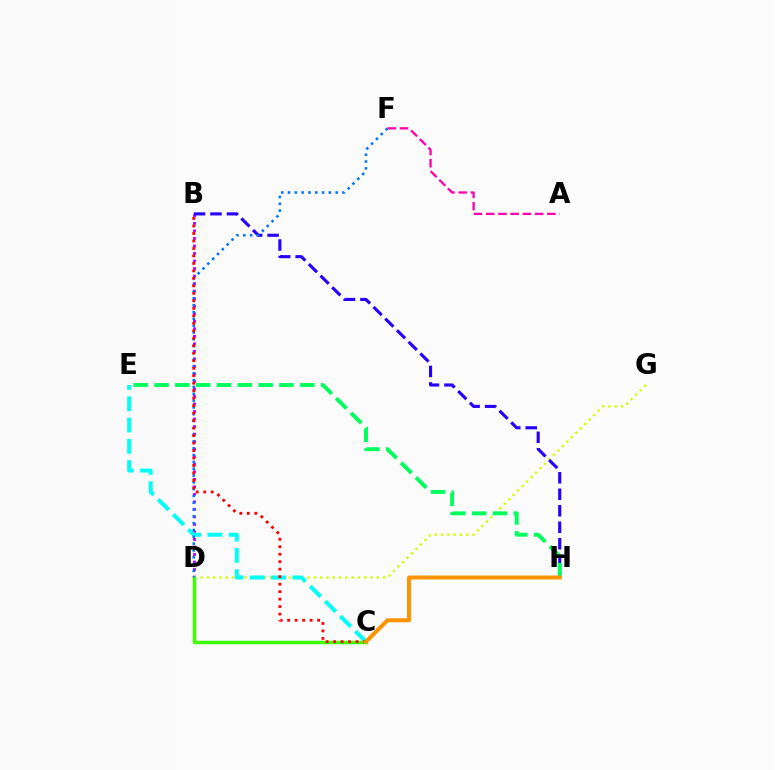{('B', 'D'): [{'color': '#b900ff', 'line_style': 'dotted', 'thickness': 2.04}], ('D', 'G'): [{'color': '#d1ff00', 'line_style': 'dotted', 'thickness': 1.71}], ('C', 'E'): [{'color': '#00fff6', 'line_style': 'dashed', 'thickness': 2.89}], ('C', 'D'): [{'color': '#3dff00', 'line_style': 'solid', 'thickness': 2.5}], ('A', 'F'): [{'color': '#ff00ac', 'line_style': 'dashed', 'thickness': 1.66}], ('B', 'H'): [{'color': '#2500ff', 'line_style': 'dashed', 'thickness': 2.24}], ('D', 'F'): [{'color': '#0074ff', 'line_style': 'dotted', 'thickness': 1.85}], ('E', 'H'): [{'color': '#00ff5c', 'line_style': 'dashed', 'thickness': 2.83}], ('B', 'C'): [{'color': '#ff0000', 'line_style': 'dotted', 'thickness': 2.03}], ('C', 'H'): [{'color': '#ff9400', 'line_style': 'solid', 'thickness': 2.87}]}